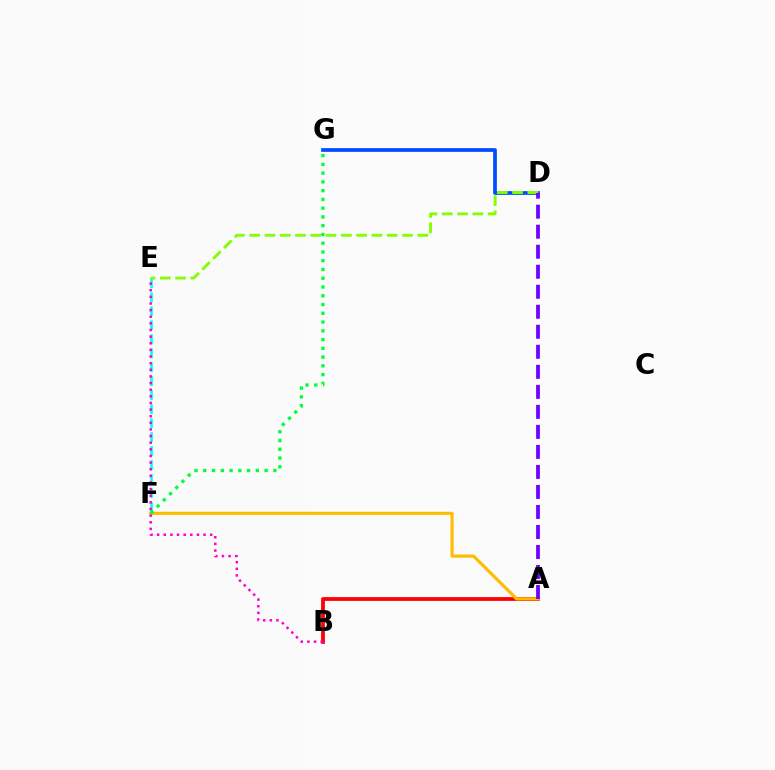{('D', 'G'): [{'color': '#004bff', 'line_style': 'solid', 'thickness': 2.67}], ('A', 'B'): [{'color': '#ff0000', 'line_style': 'solid', 'thickness': 2.72}], ('A', 'F'): [{'color': '#ffbd00', 'line_style': 'solid', 'thickness': 2.24}], ('E', 'F'): [{'color': '#00fff6', 'line_style': 'dashed', 'thickness': 1.9}], ('D', 'E'): [{'color': '#84ff00', 'line_style': 'dashed', 'thickness': 2.08}], ('A', 'D'): [{'color': '#7200ff', 'line_style': 'dashed', 'thickness': 2.72}], ('B', 'E'): [{'color': '#ff00cf', 'line_style': 'dotted', 'thickness': 1.8}], ('F', 'G'): [{'color': '#00ff39', 'line_style': 'dotted', 'thickness': 2.38}]}